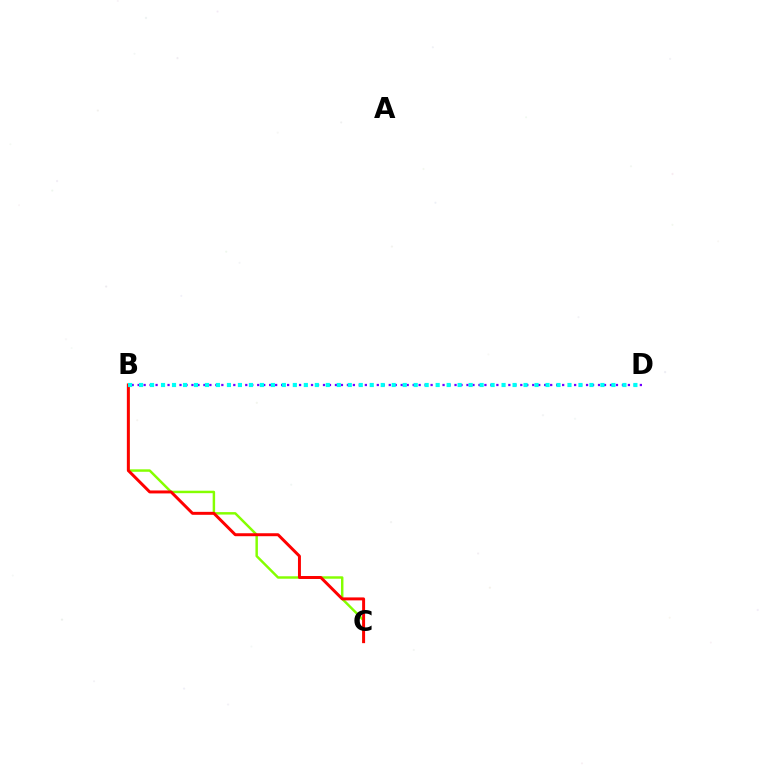{('B', 'C'): [{'color': '#84ff00', 'line_style': 'solid', 'thickness': 1.77}, {'color': '#ff0000', 'line_style': 'solid', 'thickness': 2.13}], ('B', 'D'): [{'color': '#7200ff', 'line_style': 'dotted', 'thickness': 1.62}, {'color': '#00fff6', 'line_style': 'dotted', 'thickness': 2.98}]}